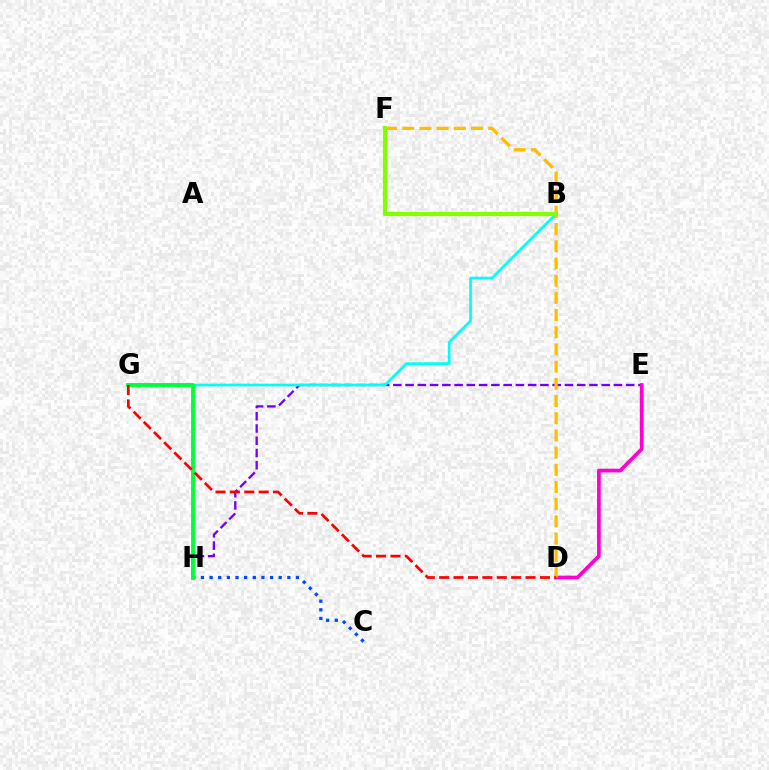{('E', 'H'): [{'color': '#7200ff', 'line_style': 'dashed', 'thickness': 1.67}], ('C', 'H'): [{'color': '#004bff', 'line_style': 'dotted', 'thickness': 2.35}], ('D', 'E'): [{'color': '#ff00cf', 'line_style': 'solid', 'thickness': 2.67}], ('B', 'G'): [{'color': '#00fff6', 'line_style': 'solid', 'thickness': 1.93}], ('G', 'H'): [{'color': '#00ff39', 'line_style': 'solid', 'thickness': 2.77}], ('D', 'F'): [{'color': '#ffbd00', 'line_style': 'dashed', 'thickness': 2.34}], ('D', 'G'): [{'color': '#ff0000', 'line_style': 'dashed', 'thickness': 1.96}], ('B', 'F'): [{'color': '#84ff00', 'line_style': 'solid', 'thickness': 2.99}]}